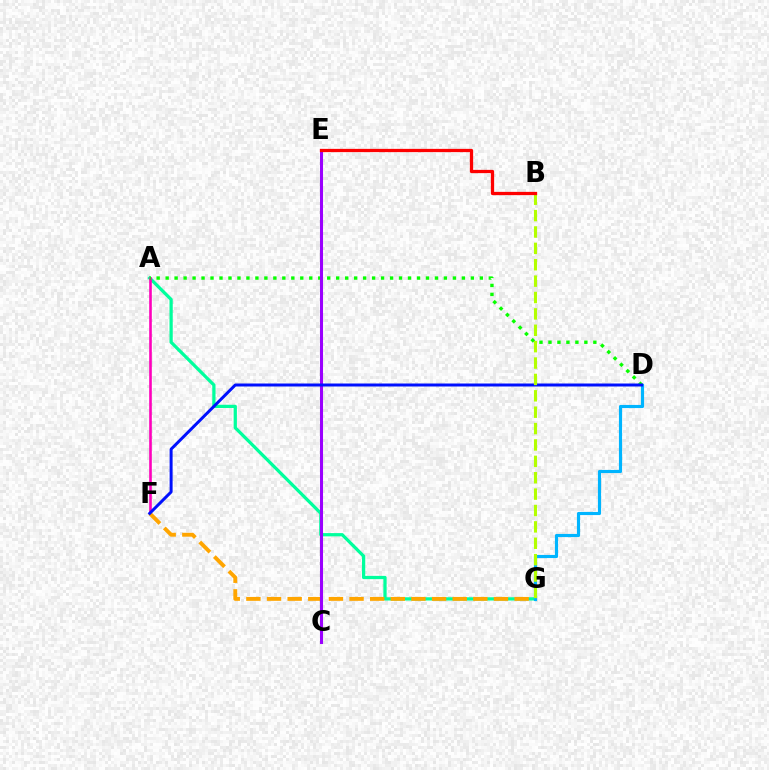{('A', 'G'): [{'color': '#00ff9d', 'line_style': 'solid', 'thickness': 2.34}], ('A', 'F'): [{'color': '#ff00bd', 'line_style': 'solid', 'thickness': 1.88}], ('F', 'G'): [{'color': '#ffa500', 'line_style': 'dashed', 'thickness': 2.8}], ('A', 'D'): [{'color': '#08ff00', 'line_style': 'dotted', 'thickness': 2.44}], ('C', 'E'): [{'color': '#9b00ff', 'line_style': 'solid', 'thickness': 2.2}], ('D', 'G'): [{'color': '#00b5ff', 'line_style': 'solid', 'thickness': 2.26}], ('D', 'F'): [{'color': '#0010ff', 'line_style': 'solid', 'thickness': 2.15}], ('B', 'G'): [{'color': '#b3ff00', 'line_style': 'dashed', 'thickness': 2.23}], ('B', 'E'): [{'color': '#ff0000', 'line_style': 'solid', 'thickness': 2.35}]}